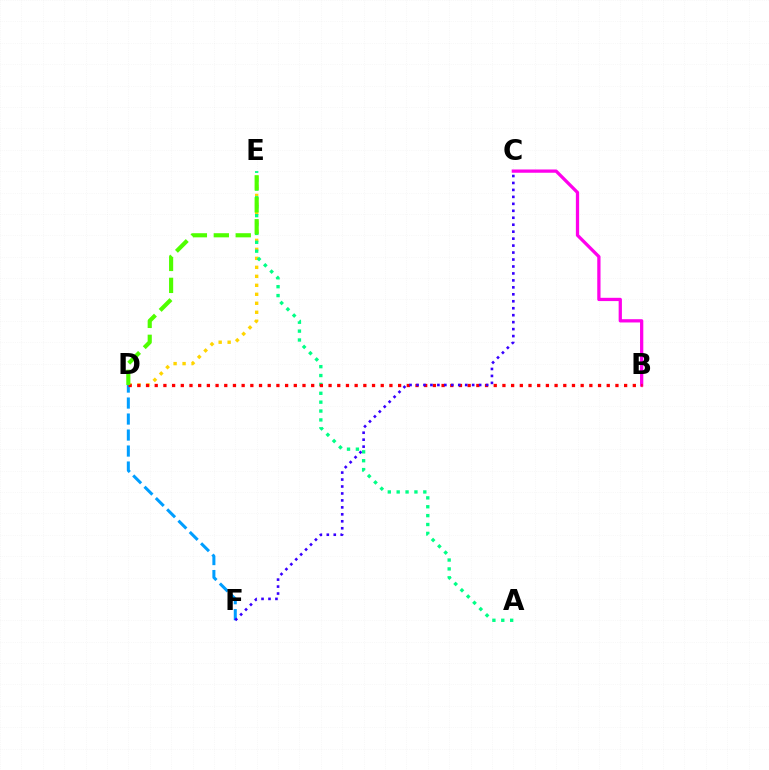{('D', 'E'): [{'color': '#ffd500', 'line_style': 'dotted', 'thickness': 2.44}, {'color': '#4fff00', 'line_style': 'dashed', 'thickness': 2.98}], ('A', 'E'): [{'color': '#00ff86', 'line_style': 'dotted', 'thickness': 2.41}], ('D', 'F'): [{'color': '#009eff', 'line_style': 'dashed', 'thickness': 2.17}], ('B', 'C'): [{'color': '#ff00ed', 'line_style': 'solid', 'thickness': 2.35}], ('B', 'D'): [{'color': '#ff0000', 'line_style': 'dotted', 'thickness': 2.36}], ('C', 'F'): [{'color': '#3700ff', 'line_style': 'dotted', 'thickness': 1.89}]}